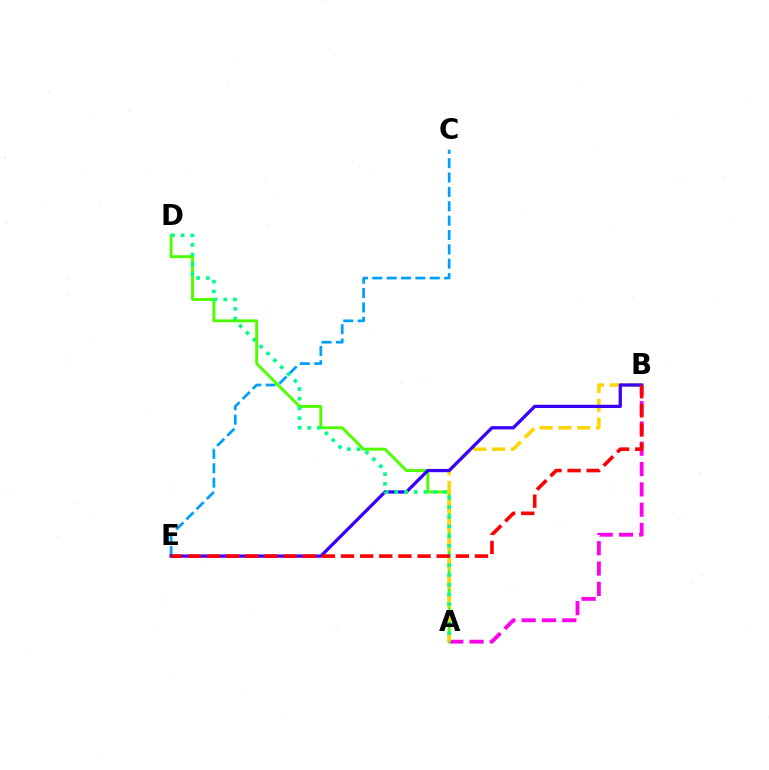{('C', 'E'): [{'color': '#009eff', 'line_style': 'dashed', 'thickness': 1.95}], ('A', 'B'): [{'color': '#ff00ed', 'line_style': 'dashed', 'thickness': 2.76}, {'color': '#ffd500', 'line_style': 'dashed', 'thickness': 2.56}], ('A', 'D'): [{'color': '#4fff00', 'line_style': 'solid', 'thickness': 2.11}, {'color': '#00ff86', 'line_style': 'dotted', 'thickness': 2.64}], ('B', 'E'): [{'color': '#3700ff', 'line_style': 'solid', 'thickness': 2.35}, {'color': '#ff0000', 'line_style': 'dashed', 'thickness': 2.6}]}